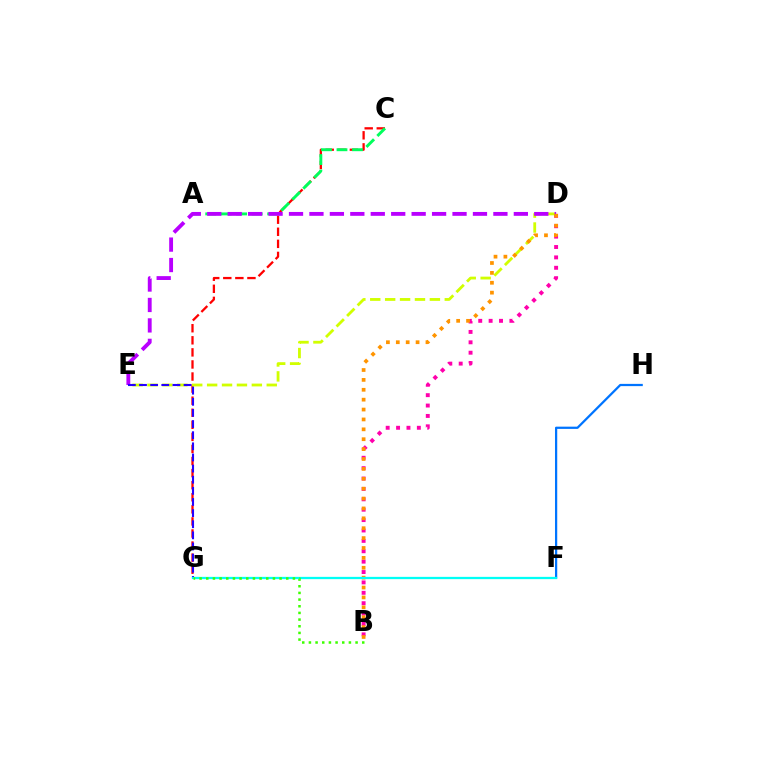{('B', 'D'): [{'color': '#ff00ac', 'line_style': 'dotted', 'thickness': 2.82}, {'color': '#ff9400', 'line_style': 'dotted', 'thickness': 2.69}], ('C', 'G'): [{'color': '#ff0000', 'line_style': 'dashed', 'thickness': 1.64}], ('D', 'E'): [{'color': '#d1ff00', 'line_style': 'dashed', 'thickness': 2.03}, {'color': '#b900ff', 'line_style': 'dashed', 'thickness': 2.78}], ('A', 'C'): [{'color': '#00ff5c', 'line_style': 'dashed', 'thickness': 2.1}], ('F', 'H'): [{'color': '#0074ff', 'line_style': 'solid', 'thickness': 1.61}], ('E', 'G'): [{'color': '#2500ff', 'line_style': 'dashed', 'thickness': 1.51}], ('F', 'G'): [{'color': '#00fff6', 'line_style': 'solid', 'thickness': 1.64}], ('B', 'G'): [{'color': '#3dff00', 'line_style': 'dotted', 'thickness': 1.81}]}